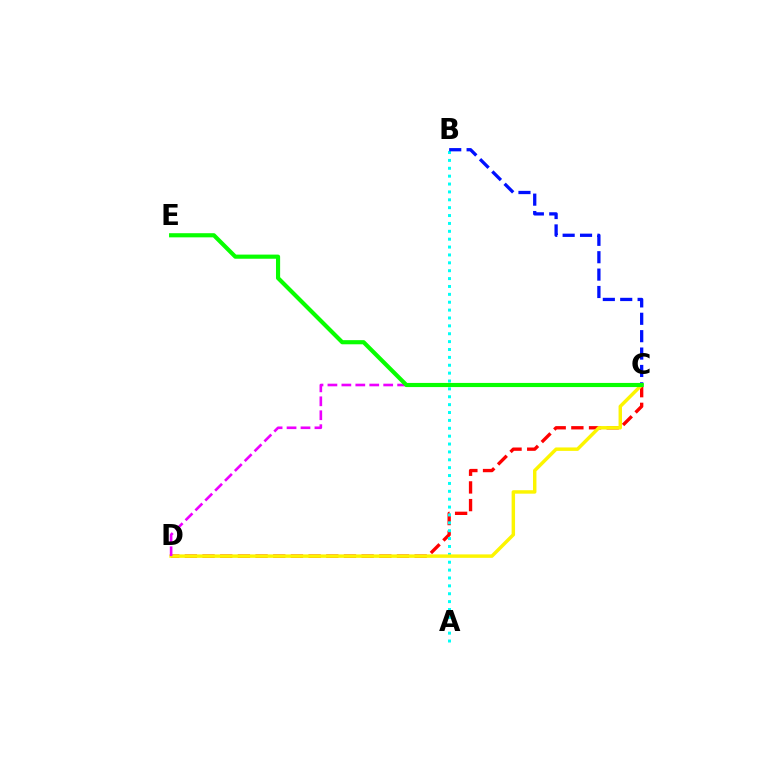{('C', 'D'): [{'color': '#ff0000', 'line_style': 'dashed', 'thickness': 2.4}, {'color': '#fcf500', 'line_style': 'solid', 'thickness': 2.48}, {'color': '#ee00ff', 'line_style': 'dashed', 'thickness': 1.89}], ('A', 'B'): [{'color': '#00fff6', 'line_style': 'dotted', 'thickness': 2.14}], ('B', 'C'): [{'color': '#0010ff', 'line_style': 'dashed', 'thickness': 2.36}], ('C', 'E'): [{'color': '#08ff00', 'line_style': 'solid', 'thickness': 2.98}]}